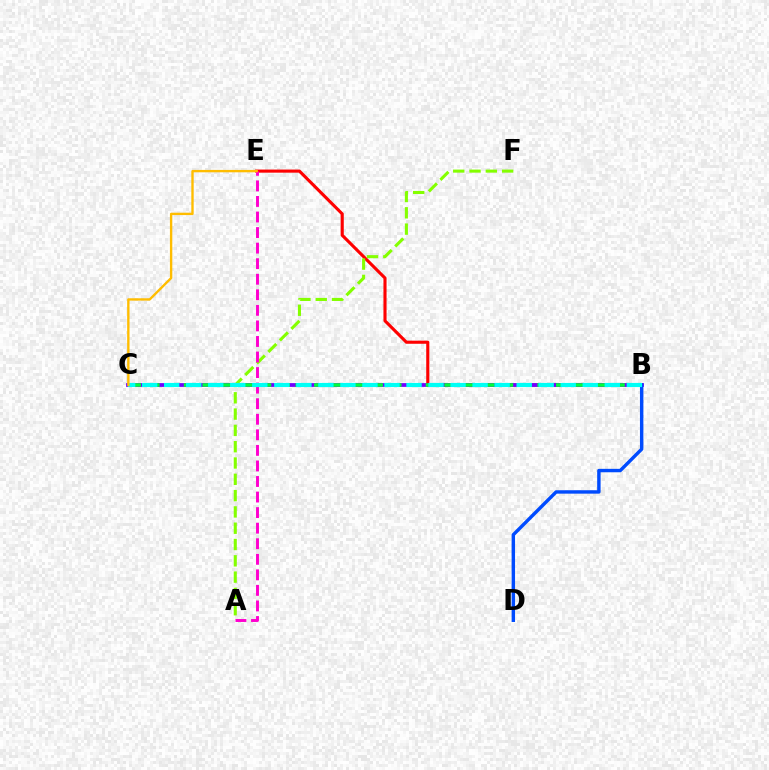{('B', 'E'): [{'color': '#ff0000', 'line_style': 'solid', 'thickness': 2.24}], ('B', 'C'): [{'color': '#7200ff', 'line_style': 'solid', 'thickness': 2.71}, {'color': '#00ff39', 'line_style': 'dashed', 'thickness': 2.53}, {'color': '#00fff6', 'line_style': 'dashed', 'thickness': 2.99}], ('B', 'D'): [{'color': '#004bff', 'line_style': 'solid', 'thickness': 2.46}], ('A', 'F'): [{'color': '#84ff00', 'line_style': 'dashed', 'thickness': 2.21}], ('A', 'E'): [{'color': '#ff00cf', 'line_style': 'dashed', 'thickness': 2.11}], ('C', 'E'): [{'color': '#ffbd00', 'line_style': 'solid', 'thickness': 1.71}]}